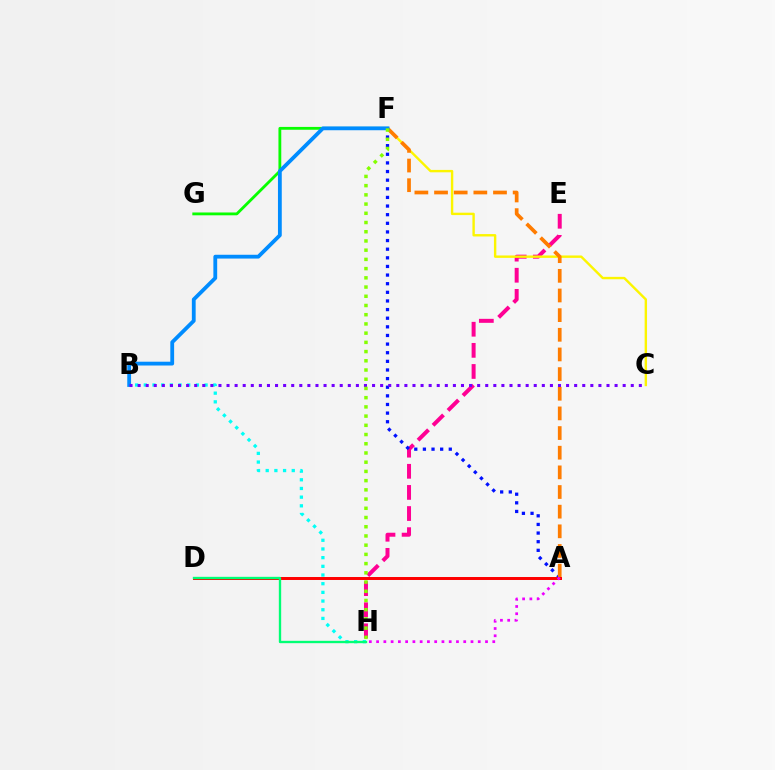{('E', 'H'): [{'color': '#ff0094', 'line_style': 'dashed', 'thickness': 2.87}], ('F', 'G'): [{'color': '#08ff00', 'line_style': 'solid', 'thickness': 2.03}], ('A', 'F'): [{'color': '#0010ff', 'line_style': 'dotted', 'thickness': 2.34}, {'color': '#ff7c00', 'line_style': 'dashed', 'thickness': 2.67}], ('B', 'H'): [{'color': '#00fff6', 'line_style': 'dotted', 'thickness': 2.36}], ('C', 'F'): [{'color': '#fcf500', 'line_style': 'solid', 'thickness': 1.73}], ('B', 'F'): [{'color': '#008cff', 'line_style': 'solid', 'thickness': 2.74}], ('B', 'C'): [{'color': '#7200ff', 'line_style': 'dotted', 'thickness': 2.2}], ('A', 'D'): [{'color': '#ff0000', 'line_style': 'solid', 'thickness': 2.14}], ('D', 'H'): [{'color': '#00ff74', 'line_style': 'solid', 'thickness': 1.69}], ('A', 'H'): [{'color': '#ee00ff', 'line_style': 'dotted', 'thickness': 1.97}], ('F', 'H'): [{'color': '#84ff00', 'line_style': 'dotted', 'thickness': 2.5}]}